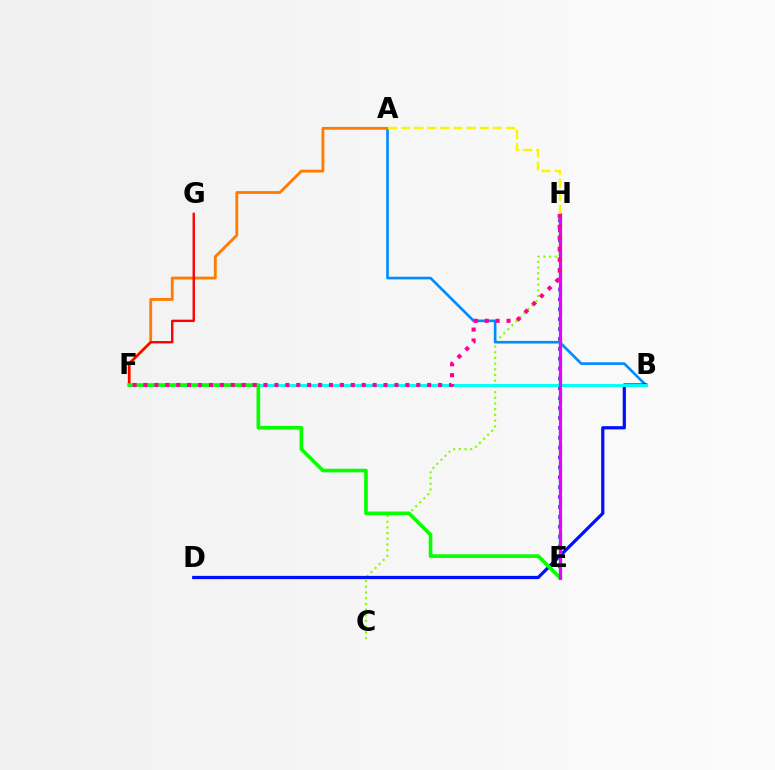{('C', 'H'): [{'color': '#84ff00', 'line_style': 'dotted', 'thickness': 1.55}], ('A', 'B'): [{'color': '#008cff', 'line_style': 'solid', 'thickness': 1.91}], ('A', 'F'): [{'color': '#ff7c00', 'line_style': 'solid', 'thickness': 2.04}], ('B', 'D'): [{'color': '#0010ff', 'line_style': 'solid', 'thickness': 2.32}], ('E', 'H'): [{'color': '#7200ff', 'line_style': 'dotted', 'thickness': 2.69}, {'color': '#00ff74', 'line_style': 'dashed', 'thickness': 2.4}, {'color': '#ee00ff', 'line_style': 'solid', 'thickness': 2.28}], ('B', 'F'): [{'color': '#00fff6', 'line_style': 'solid', 'thickness': 2.1}], ('F', 'G'): [{'color': '#ff0000', 'line_style': 'solid', 'thickness': 1.71}], ('E', 'F'): [{'color': '#08ff00', 'line_style': 'solid', 'thickness': 2.62}], ('F', 'H'): [{'color': '#ff0094', 'line_style': 'dotted', 'thickness': 2.96}], ('A', 'H'): [{'color': '#fcf500', 'line_style': 'dashed', 'thickness': 1.78}]}